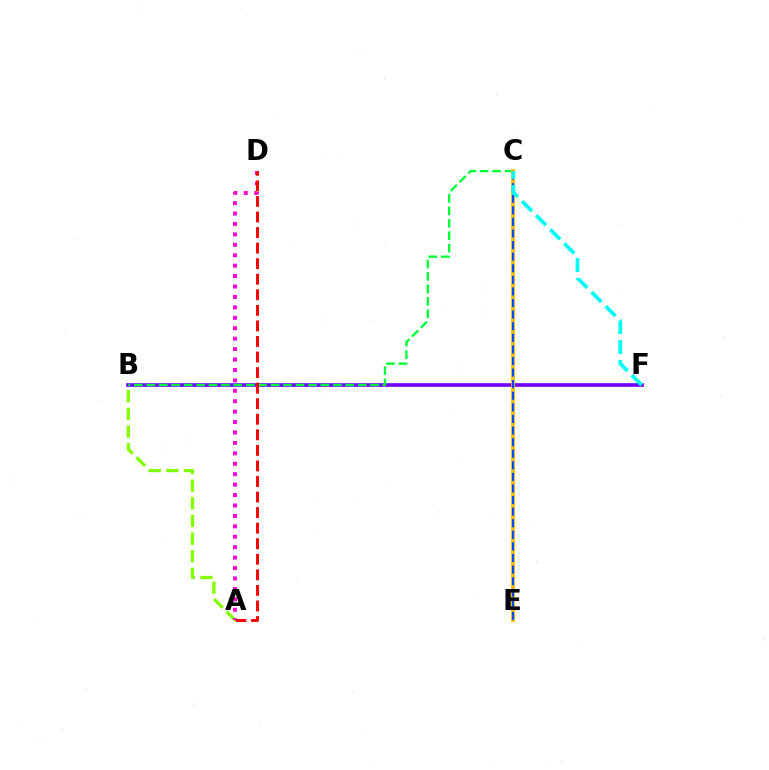{('B', 'F'): [{'color': '#7200ff', 'line_style': 'solid', 'thickness': 2.63}], ('A', 'B'): [{'color': '#84ff00', 'line_style': 'dashed', 'thickness': 2.39}], ('B', 'C'): [{'color': '#00ff39', 'line_style': 'dashed', 'thickness': 1.69}], ('C', 'E'): [{'color': '#ffbd00', 'line_style': 'solid', 'thickness': 2.71}, {'color': '#004bff', 'line_style': 'dashed', 'thickness': 1.57}], ('A', 'D'): [{'color': '#ff00cf', 'line_style': 'dotted', 'thickness': 2.83}, {'color': '#ff0000', 'line_style': 'dashed', 'thickness': 2.11}], ('C', 'F'): [{'color': '#00fff6', 'line_style': 'dashed', 'thickness': 2.71}]}